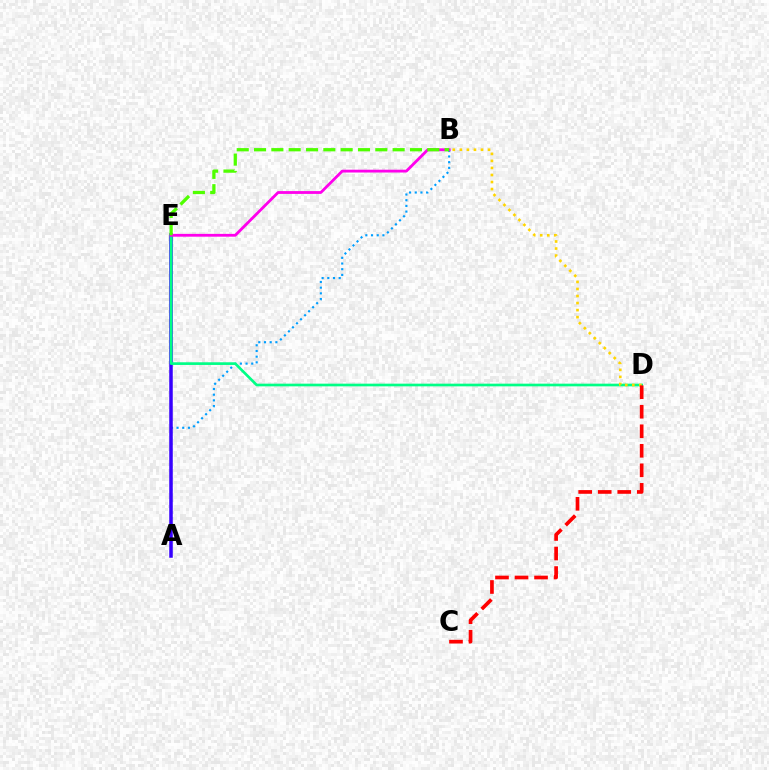{('A', 'B'): [{'color': '#009eff', 'line_style': 'dotted', 'thickness': 1.55}], ('A', 'E'): [{'color': '#3700ff', 'line_style': 'solid', 'thickness': 2.53}], ('D', 'E'): [{'color': '#00ff86', 'line_style': 'solid', 'thickness': 1.93}], ('B', 'D'): [{'color': '#ffd500', 'line_style': 'dotted', 'thickness': 1.91}], ('B', 'E'): [{'color': '#ff00ed', 'line_style': 'solid', 'thickness': 2.02}, {'color': '#4fff00', 'line_style': 'dashed', 'thickness': 2.35}], ('C', 'D'): [{'color': '#ff0000', 'line_style': 'dashed', 'thickness': 2.65}]}